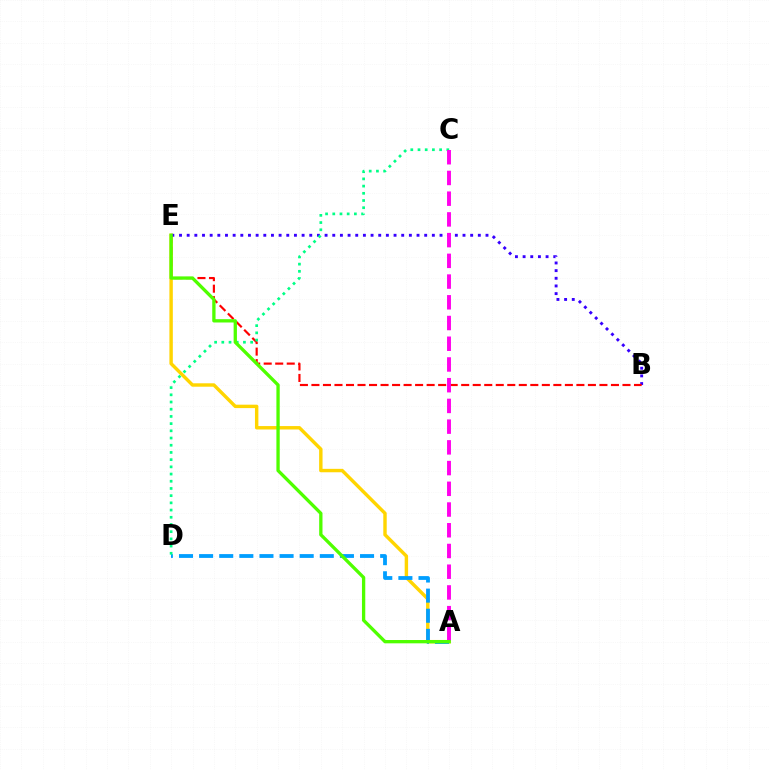{('A', 'E'): [{'color': '#ffd500', 'line_style': 'solid', 'thickness': 2.46}, {'color': '#4fff00', 'line_style': 'solid', 'thickness': 2.38}], ('B', 'E'): [{'color': '#3700ff', 'line_style': 'dotted', 'thickness': 2.08}, {'color': '#ff0000', 'line_style': 'dashed', 'thickness': 1.57}], ('A', 'D'): [{'color': '#009eff', 'line_style': 'dashed', 'thickness': 2.73}], ('C', 'D'): [{'color': '#00ff86', 'line_style': 'dotted', 'thickness': 1.96}], ('A', 'C'): [{'color': '#ff00ed', 'line_style': 'dashed', 'thickness': 2.82}]}